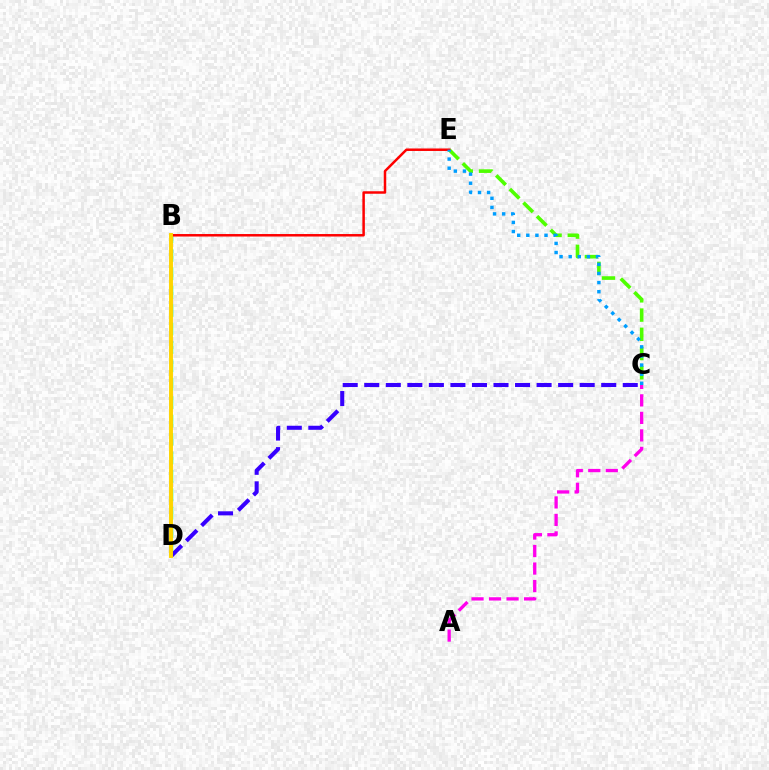{('A', 'C'): [{'color': '#ff00ed', 'line_style': 'dashed', 'thickness': 2.38}], ('B', 'D'): [{'color': '#00ff86', 'line_style': 'dashed', 'thickness': 2.5}, {'color': '#ffd500', 'line_style': 'solid', 'thickness': 2.82}], ('C', 'E'): [{'color': '#4fff00', 'line_style': 'dashed', 'thickness': 2.61}, {'color': '#009eff', 'line_style': 'dotted', 'thickness': 2.47}], ('C', 'D'): [{'color': '#3700ff', 'line_style': 'dashed', 'thickness': 2.93}], ('B', 'E'): [{'color': '#ff0000', 'line_style': 'solid', 'thickness': 1.8}]}